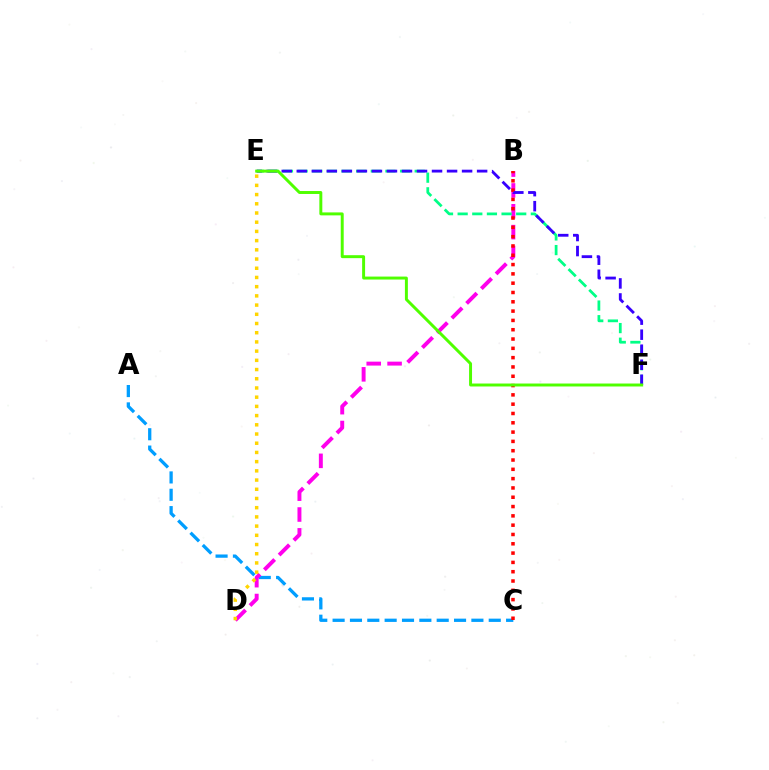{('A', 'C'): [{'color': '#009eff', 'line_style': 'dashed', 'thickness': 2.36}], ('B', 'D'): [{'color': '#ff00ed', 'line_style': 'dashed', 'thickness': 2.83}], ('B', 'C'): [{'color': '#ff0000', 'line_style': 'dotted', 'thickness': 2.53}], ('D', 'E'): [{'color': '#ffd500', 'line_style': 'dotted', 'thickness': 2.5}], ('E', 'F'): [{'color': '#00ff86', 'line_style': 'dashed', 'thickness': 1.99}, {'color': '#3700ff', 'line_style': 'dashed', 'thickness': 2.04}, {'color': '#4fff00', 'line_style': 'solid', 'thickness': 2.13}]}